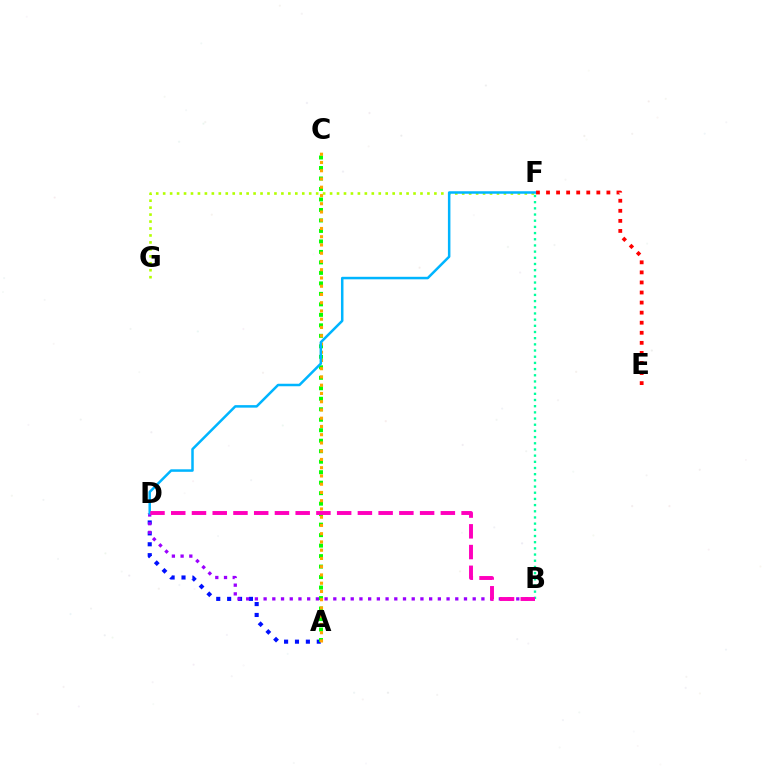{('B', 'F'): [{'color': '#00ff9d', 'line_style': 'dotted', 'thickness': 1.68}], ('A', 'D'): [{'color': '#0010ff', 'line_style': 'dotted', 'thickness': 2.96}], ('A', 'C'): [{'color': '#08ff00', 'line_style': 'dotted', 'thickness': 2.85}, {'color': '#ffa500', 'line_style': 'dotted', 'thickness': 2.24}], ('F', 'G'): [{'color': '#b3ff00', 'line_style': 'dotted', 'thickness': 1.89}], ('B', 'D'): [{'color': '#9b00ff', 'line_style': 'dotted', 'thickness': 2.37}, {'color': '#ff00bd', 'line_style': 'dashed', 'thickness': 2.82}], ('E', 'F'): [{'color': '#ff0000', 'line_style': 'dotted', 'thickness': 2.73}], ('D', 'F'): [{'color': '#00b5ff', 'line_style': 'solid', 'thickness': 1.81}]}